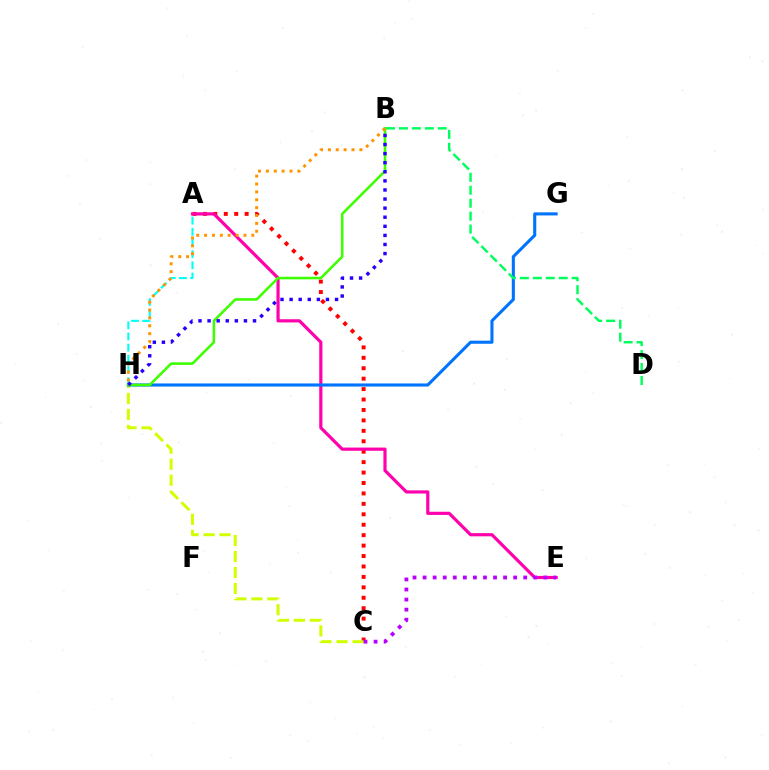{('A', 'C'): [{'color': '#ff0000', 'line_style': 'dotted', 'thickness': 2.83}], ('C', 'H'): [{'color': '#d1ff00', 'line_style': 'dashed', 'thickness': 2.17}], ('A', 'E'): [{'color': '#ff00ac', 'line_style': 'solid', 'thickness': 2.29}], ('A', 'H'): [{'color': '#00fff6', 'line_style': 'dashed', 'thickness': 1.52}], ('G', 'H'): [{'color': '#0074ff', 'line_style': 'solid', 'thickness': 2.23}], ('B', 'H'): [{'color': '#3dff00', 'line_style': 'solid', 'thickness': 1.84}, {'color': '#2500ff', 'line_style': 'dotted', 'thickness': 2.47}, {'color': '#ff9400', 'line_style': 'dotted', 'thickness': 2.14}], ('B', 'D'): [{'color': '#00ff5c', 'line_style': 'dashed', 'thickness': 1.76}], ('C', 'E'): [{'color': '#b900ff', 'line_style': 'dotted', 'thickness': 2.73}]}